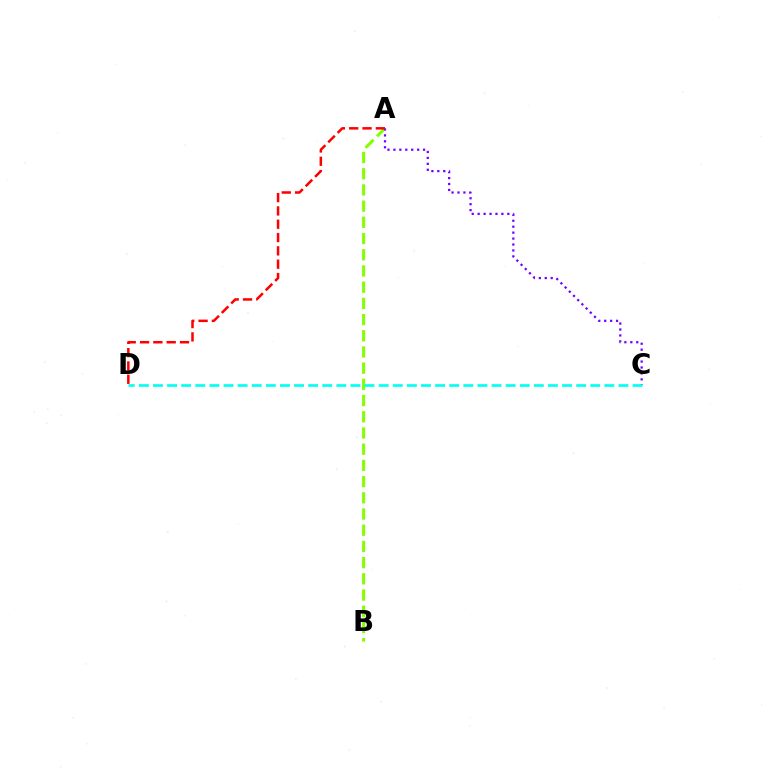{('A', 'B'): [{'color': '#84ff00', 'line_style': 'dashed', 'thickness': 2.2}], ('A', 'C'): [{'color': '#7200ff', 'line_style': 'dotted', 'thickness': 1.61}], ('A', 'D'): [{'color': '#ff0000', 'line_style': 'dashed', 'thickness': 1.81}], ('C', 'D'): [{'color': '#00fff6', 'line_style': 'dashed', 'thickness': 1.92}]}